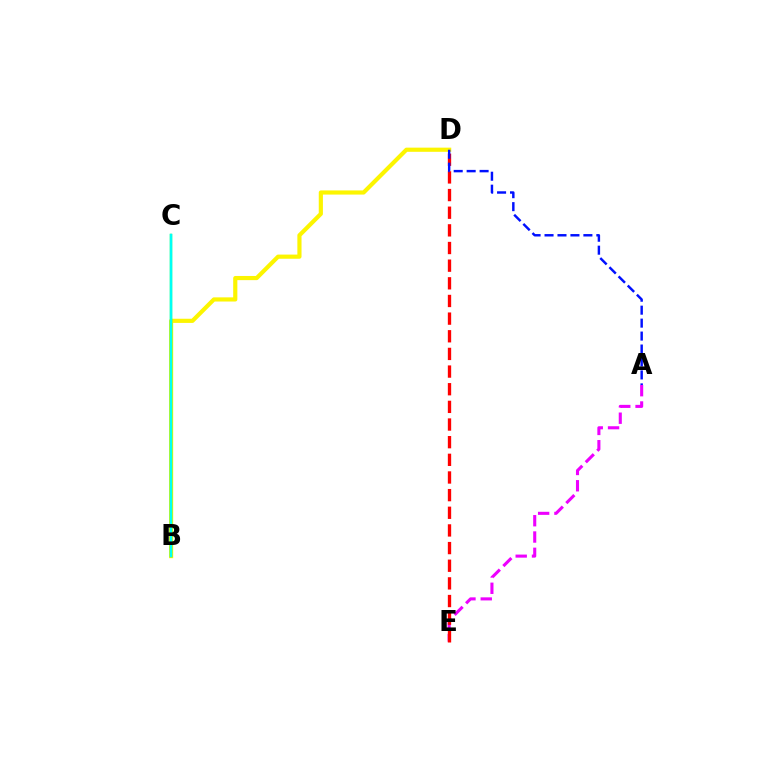{('B', 'D'): [{'color': '#fcf500', 'line_style': 'solid', 'thickness': 2.99}], ('B', 'C'): [{'color': '#08ff00', 'line_style': 'solid', 'thickness': 1.67}, {'color': '#00fff6', 'line_style': 'solid', 'thickness': 1.79}], ('A', 'E'): [{'color': '#ee00ff', 'line_style': 'dashed', 'thickness': 2.21}], ('D', 'E'): [{'color': '#ff0000', 'line_style': 'dashed', 'thickness': 2.4}], ('A', 'D'): [{'color': '#0010ff', 'line_style': 'dashed', 'thickness': 1.76}]}